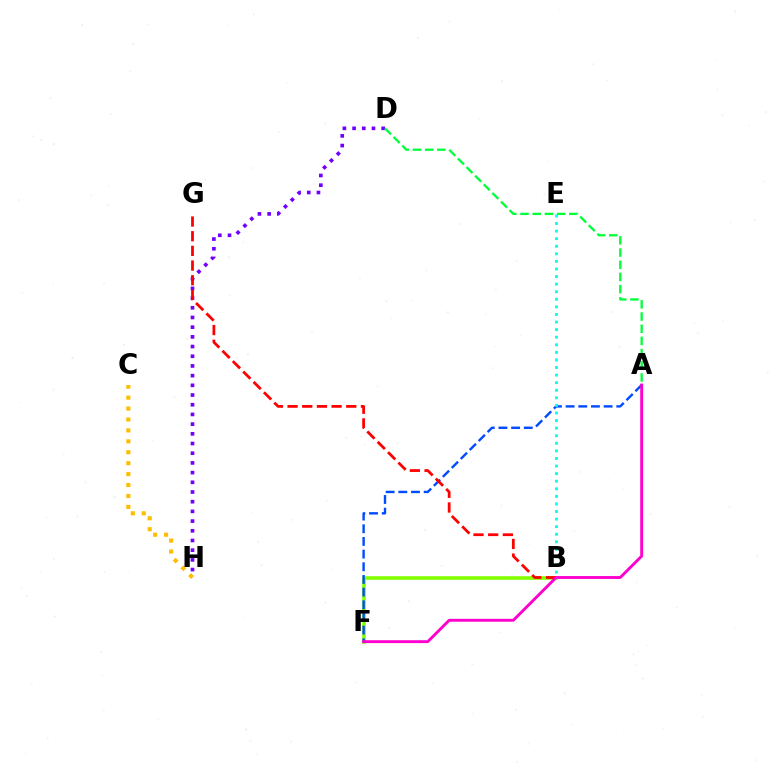{('B', 'F'): [{'color': '#84ff00', 'line_style': 'solid', 'thickness': 2.61}], ('D', 'H'): [{'color': '#7200ff', 'line_style': 'dotted', 'thickness': 2.63}], ('C', 'H'): [{'color': '#ffbd00', 'line_style': 'dotted', 'thickness': 2.97}], ('A', 'D'): [{'color': '#00ff39', 'line_style': 'dashed', 'thickness': 1.66}], ('A', 'F'): [{'color': '#004bff', 'line_style': 'dashed', 'thickness': 1.72}, {'color': '#ff00cf', 'line_style': 'solid', 'thickness': 2.07}], ('B', 'G'): [{'color': '#ff0000', 'line_style': 'dashed', 'thickness': 1.99}], ('B', 'E'): [{'color': '#00fff6', 'line_style': 'dotted', 'thickness': 2.06}]}